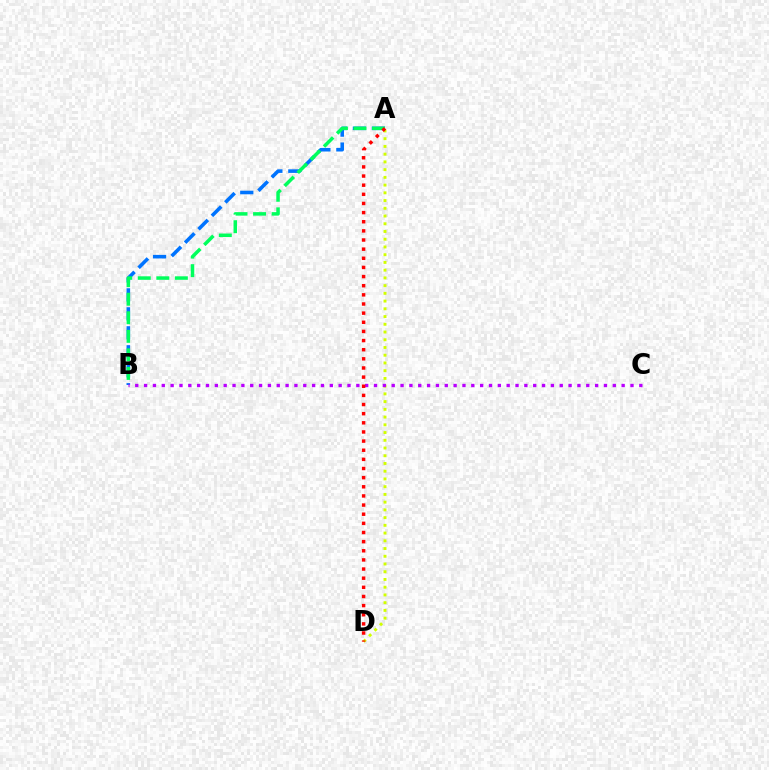{('A', 'D'): [{'color': '#d1ff00', 'line_style': 'dotted', 'thickness': 2.1}, {'color': '#ff0000', 'line_style': 'dotted', 'thickness': 2.48}], ('A', 'B'): [{'color': '#0074ff', 'line_style': 'dashed', 'thickness': 2.58}, {'color': '#00ff5c', 'line_style': 'dashed', 'thickness': 2.52}], ('B', 'C'): [{'color': '#b900ff', 'line_style': 'dotted', 'thickness': 2.4}]}